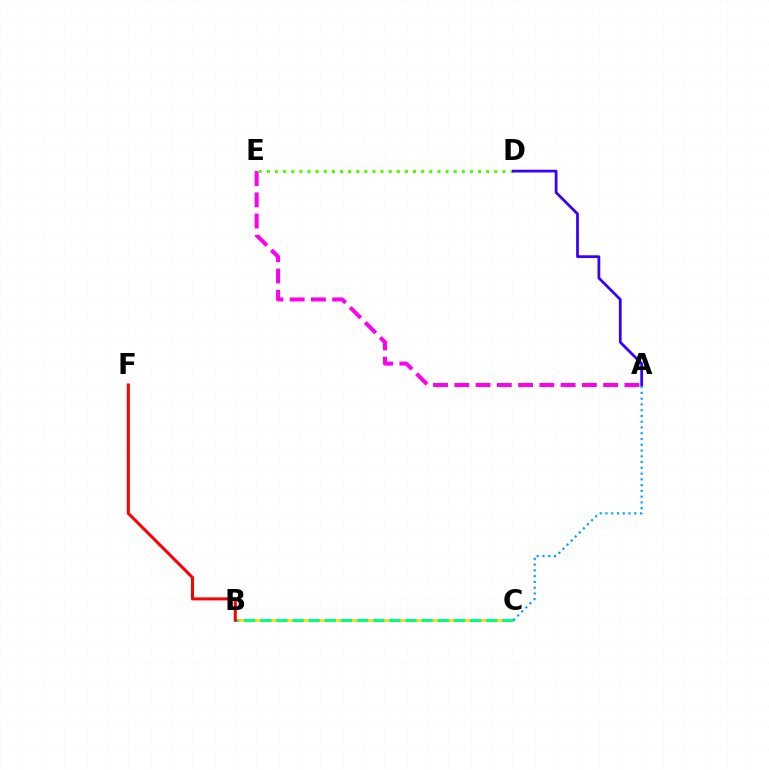{('A', 'E'): [{'color': '#ff00ed', 'line_style': 'dashed', 'thickness': 2.89}], ('B', 'C'): [{'color': '#ffd500', 'line_style': 'solid', 'thickness': 1.87}, {'color': '#00ff86', 'line_style': 'dashed', 'thickness': 2.19}], ('D', 'E'): [{'color': '#4fff00', 'line_style': 'dotted', 'thickness': 2.21}], ('A', 'D'): [{'color': '#3700ff', 'line_style': 'solid', 'thickness': 2.0}], ('B', 'F'): [{'color': '#ff0000', 'line_style': 'solid', 'thickness': 2.19}], ('A', 'C'): [{'color': '#009eff', 'line_style': 'dotted', 'thickness': 1.57}]}